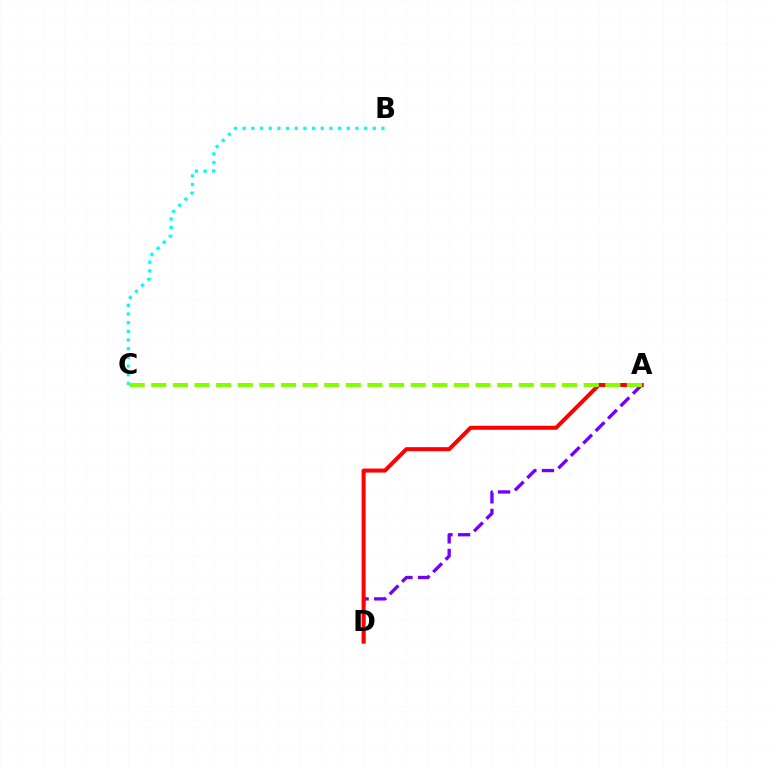{('A', 'D'): [{'color': '#7200ff', 'line_style': 'dashed', 'thickness': 2.39}, {'color': '#ff0000', 'line_style': 'solid', 'thickness': 2.89}], ('B', 'C'): [{'color': '#00fff6', 'line_style': 'dotted', 'thickness': 2.36}], ('A', 'C'): [{'color': '#84ff00', 'line_style': 'dashed', 'thickness': 2.94}]}